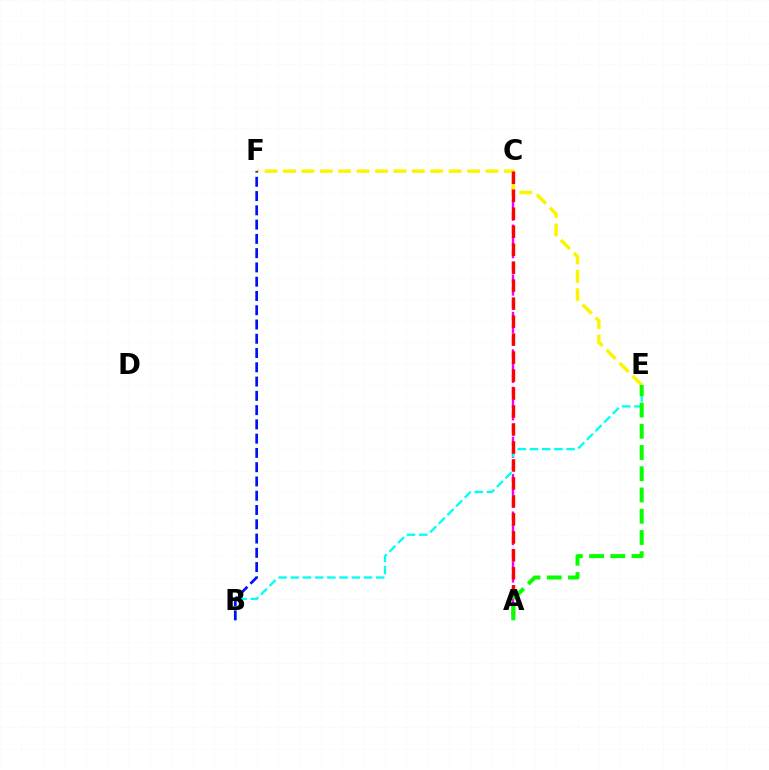{('A', 'C'): [{'color': '#ee00ff', 'line_style': 'dashed', 'thickness': 1.69}, {'color': '#ff0000', 'line_style': 'dashed', 'thickness': 2.44}], ('B', 'E'): [{'color': '#00fff6', 'line_style': 'dashed', 'thickness': 1.66}], ('E', 'F'): [{'color': '#fcf500', 'line_style': 'dashed', 'thickness': 2.5}], ('B', 'F'): [{'color': '#0010ff', 'line_style': 'dashed', 'thickness': 1.94}], ('A', 'E'): [{'color': '#08ff00', 'line_style': 'dashed', 'thickness': 2.89}]}